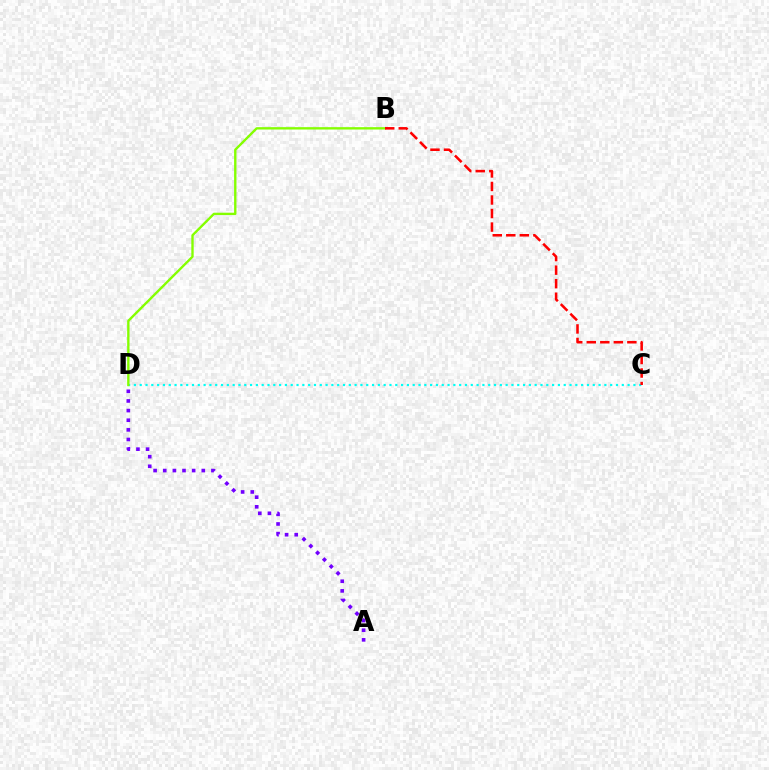{('C', 'D'): [{'color': '#00fff6', 'line_style': 'dotted', 'thickness': 1.58}], ('B', 'D'): [{'color': '#84ff00', 'line_style': 'solid', 'thickness': 1.7}], ('B', 'C'): [{'color': '#ff0000', 'line_style': 'dashed', 'thickness': 1.84}], ('A', 'D'): [{'color': '#7200ff', 'line_style': 'dotted', 'thickness': 2.62}]}